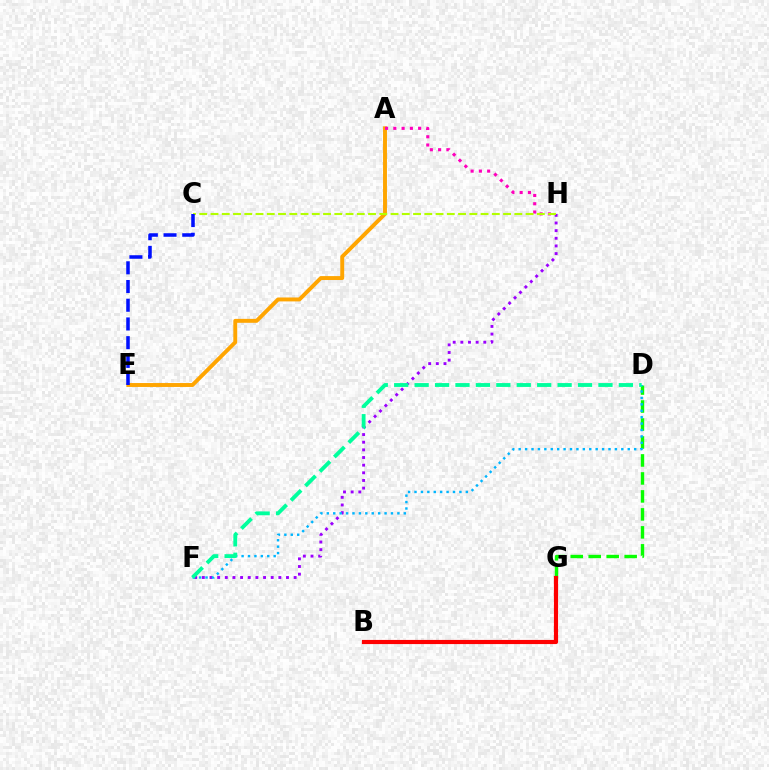{('A', 'E'): [{'color': '#ffa500', 'line_style': 'solid', 'thickness': 2.83}], ('F', 'H'): [{'color': '#9b00ff', 'line_style': 'dotted', 'thickness': 2.08}], ('D', 'G'): [{'color': '#08ff00', 'line_style': 'dashed', 'thickness': 2.44}], ('D', 'F'): [{'color': '#00b5ff', 'line_style': 'dotted', 'thickness': 1.74}, {'color': '#00ff9d', 'line_style': 'dashed', 'thickness': 2.77}], ('A', 'H'): [{'color': '#ff00bd', 'line_style': 'dotted', 'thickness': 2.25}], ('B', 'G'): [{'color': '#ff0000', 'line_style': 'solid', 'thickness': 2.99}], ('C', 'H'): [{'color': '#b3ff00', 'line_style': 'dashed', 'thickness': 1.53}], ('C', 'E'): [{'color': '#0010ff', 'line_style': 'dashed', 'thickness': 2.54}]}